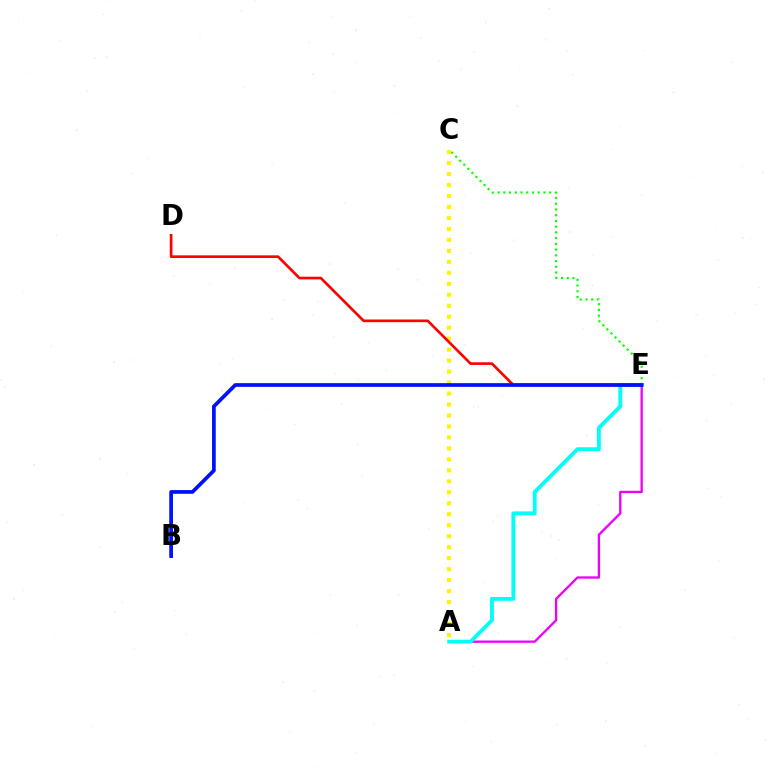{('A', 'E'): [{'color': '#ee00ff', 'line_style': 'solid', 'thickness': 1.67}, {'color': '#00fff6', 'line_style': 'solid', 'thickness': 2.76}], ('C', 'E'): [{'color': '#08ff00', 'line_style': 'dotted', 'thickness': 1.56}], ('A', 'C'): [{'color': '#fcf500', 'line_style': 'dotted', 'thickness': 2.98}], ('D', 'E'): [{'color': '#ff0000', 'line_style': 'solid', 'thickness': 1.92}], ('B', 'E'): [{'color': '#0010ff', 'line_style': 'solid', 'thickness': 2.67}]}